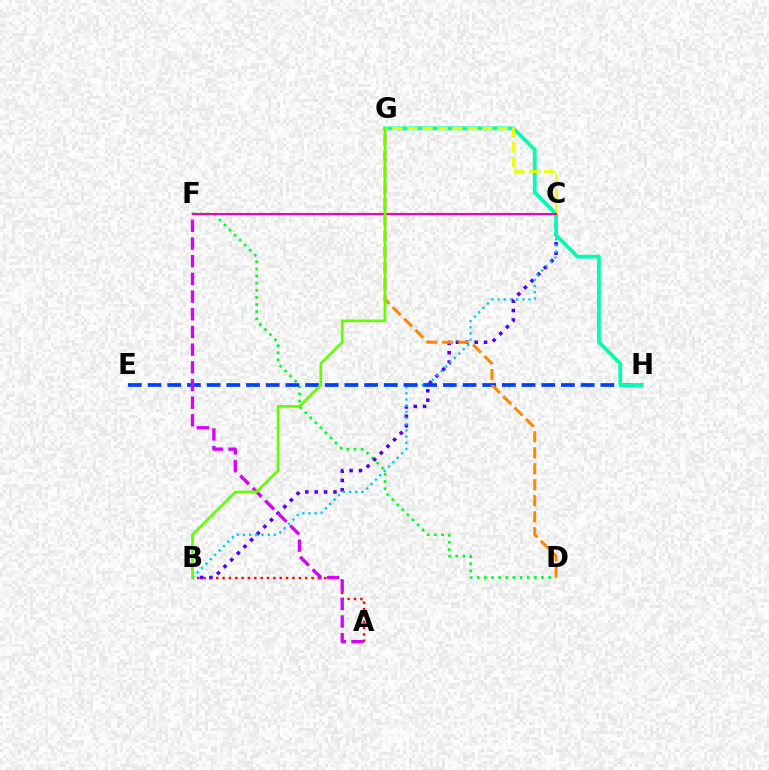{('D', 'F'): [{'color': '#00ff27', 'line_style': 'dotted', 'thickness': 1.94}], ('A', 'B'): [{'color': '#ff0000', 'line_style': 'dotted', 'thickness': 1.73}], ('B', 'C'): [{'color': '#4f00ff', 'line_style': 'dotted', 'thickness': 2.55}, {'color': '#00c7ff', 'line_style': 'dotted', 'thickness': 1.68}], ('E', 'H'): [{'color': '#003fff', 'line_style': 'dashed', 'thickness': 2.67}], ('G', 'H'): [{'color': '#00ffaf', 'line_style': 'solid', 'thickness': 2.73}], ('D', 'G'): [{'color': '#ff8800', 'line_style': 'dashed', 'thickness': 2.17}], ('C', 'G'): [{'color': '#eeff00', 'line_style': 'dashed', 'thickness': 2.04}], ('C', 'F'): [{'color': '#ff00a0', 'line_style': 'solid', 'thickness': 1.51}], ('A', 'F'): [{'color': '#d600ff', 'line_style': 'dashed', 'thickness': 2.4}], ('B', 'G'): [{'color': '#66ff00', 'line_style': 'solid', 'thickness': 1.95}]}